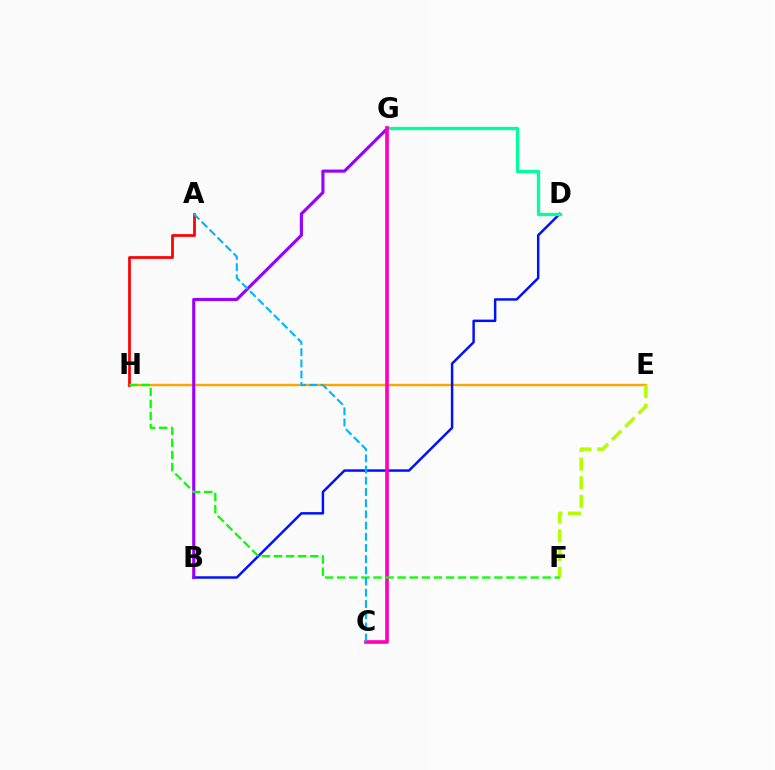{('E', 'H'): [{'color': '#ffa500', 'line_style': 'solid', 'thickness': 1.74}], ('E', 'F'): [{'color': '#b3ff00', 'line_style': 'dashed', 'thickness': 2.54}], ('A', 'H'): [{'color': '#ff0000', 'line_style': 'solid', 'thickness': 1.97}], ('B', 'D'): [{'color': '#0010ff', 'line_style': 'solid', 'thickness': 1.78}], ('B', 'G'): [{'color': '#9b00ff', 'line_style': 'solid', 'thickness': 2.26}], ('D', 'G'): [{'color': '#00ff9d', 'line_style': 'solid', 'thickness': 2.37}], ('C', 'G'): [{'color': '#ff00bd', 'line_style': 'solid', 'thickness': 2.63}], ('F', 'H'): [{'color': '#08ff00', 'line_style': 'dashed', 'thickness': 1.64}], ('A', 'C'): [{'color': '#00b5ff', 'line_style': 'dashed', 'thickness': 1.52}]}